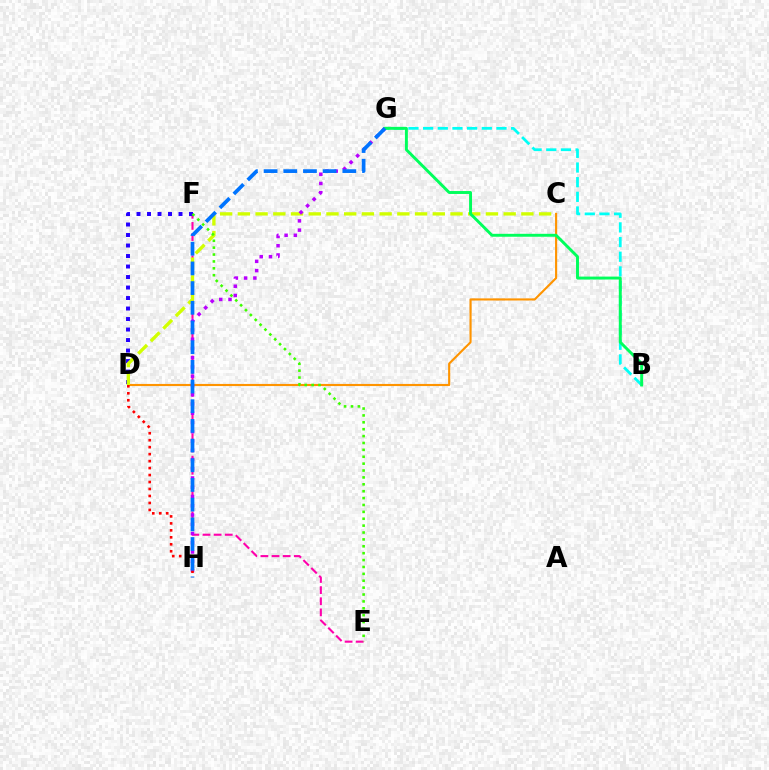{('B', 'G'): [{'color': '#00fff6', 'line_style': 'dashed', 'thickness': 1.99}, {'color': '#00ff5c', 'line_style': 'solid', 'thickness': 2.11}], ('E', 'F'): [{'color': '#ff00ac', 'line_style': 'dashed', 'thickness': 1.51}, {'color': '#3dff00', 'line_style': 'dotted', 'thickness': 1.87}], ('D', 'F'): [{'color': '#2500ff', 'line_style': 'dotted', 'thickness': 2.85}], ('C', 'D'): [{'color': '#ff9400', 'line_style': 'solid', 'thickness': 1.54}, {'color': '#d1ff00', 'line_style': 'dashed', 'thickness': 2.41}], ('G', 'H'): [{'color': '#b900ff', 'line_style': 'dotted', 'thickness': 2.51}, {'color': '#0074ff', 'line_style': 'dashed', 'thickness': 2.67}], ('D', 'H'): [{'color': '#ff0000', 'line_style': 'dotted', 'thickness': 1.89}]}